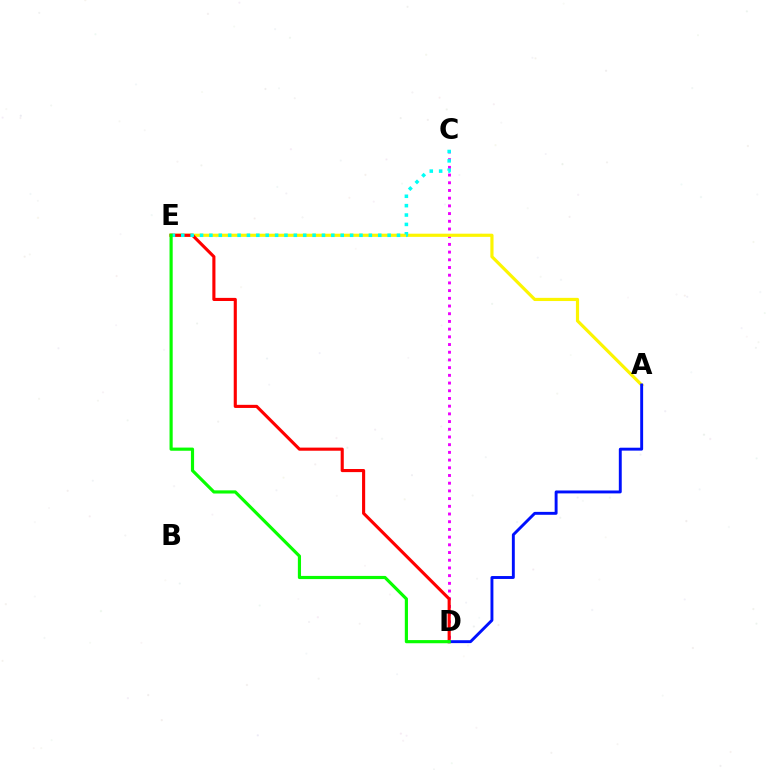{('C', 'D'): [{'color': '#ee00ff', 'line_style': 'dotted', 'thickness': 2.09}], ('A', 'E'): [{'color': '#fcf500', 'line_style': 'solid', 'thickness': 2.28}], ('D', 'E'): [{'color': '#ff0000', 'line_style': 'solid', 'thickness': 2.24}, {'color': '#08ff00', 'line_style': 'solid', 'thickness': 2.28}], ('C', 'E'): [{'color': '#00fff6', 'line_style': 'dotted', 'thickness': 2.55}], ('A', 'D'): [{'color': '#0010ff', 'line_style': 'solid', 'thickness': 2.1}]}